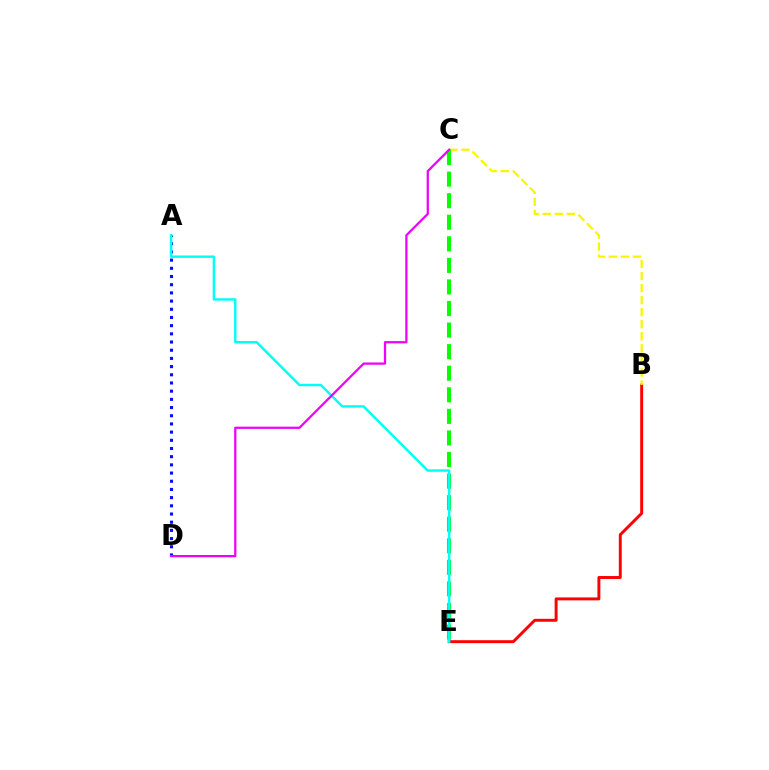{('A', 'D'): [{'color': '#0010ff', 'line_style': 'dotted', 'thickness': 2.23}], ('B', 'E'): [{'color': '#ff0000', 'line_style': 'solid', 'thickness': 2.11}], ('B', 'C'): [{'color': '#fcf500', 'line_style': 'dashed', 'thickness': 1.64}], ('C', 'E'): [{'color': '#08ff00', 'line_style': 'dashed', 'thickness': 2.93}], ('A', 'E'): [{'color': '#00fff6', 'line_style': 'solid', 'thickness': 1.74}], ('C', 'D'): [{'color': '#ee00ff', 'line_style': 'solid', 'thickness': 1.62}]}